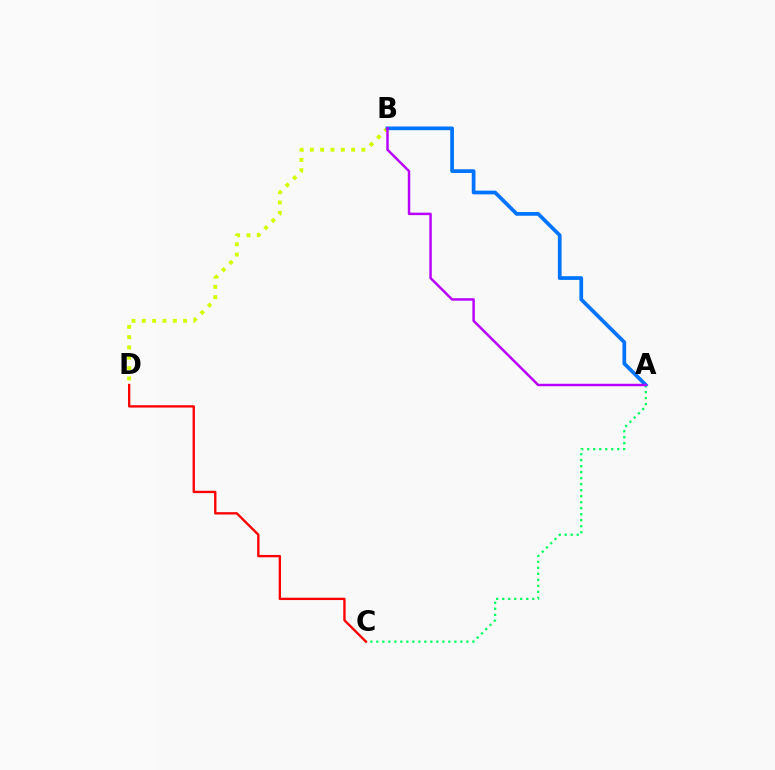{('B', 'D'): [{'color': '#d1ff00', 'line_style': 'dotted', 'thickness': 2.8}], ('A', 'B'): [{'color': '#0074ff', 'line_style': 'solid', 'thickness': 2.68}, {'color': '#b900ff', 'line_style': 'solid', 'thickness': 1.77}], ('A', 'C'): [{'color': '#00ff5c', 'line_style': 'dotted', 'thickness': 1.63}], ('C', 'D'): [{'color': '#ff0000', 'line_style': 'solid', 'thickness': 1.69}]}